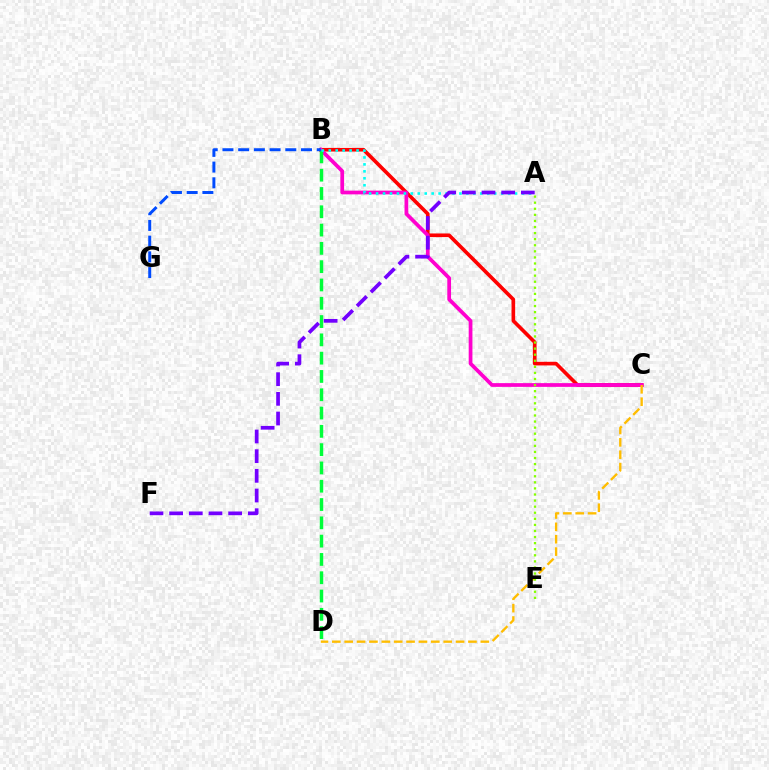{('B', 'C'): [{'color': '#ff0000', 'line_style': 'solid', 'thickness': 2.62}, {'color': '#ff00cf', 'line_style': 'solid', 'thickness': 2.69}], ('B', 'D'): [{'color': '#00ff39', 'line_style': 'dashed', 'thickness': 2.49}], ('C', 'D'): [{'color': '#ffbd00', 'line_style': 'dashed', 'thickness': 1.68}], ('A', 'B'): [{'color': '#00fff6', 'line_style': 'dotted', 'thickness': 1.89}], ('A', 'E'): [{'color': '#84ff00', 'line_style': 'dotted', 'thickness': 1.65}], ('B', 'G'): [{'color': '#004bff', 'line_style': 'dashed', 'thickness': 2.13}], ('A', 'F'): [{'color': '#7200ff', 'line_style': 'dashed', 'thickness': 2.67}]}